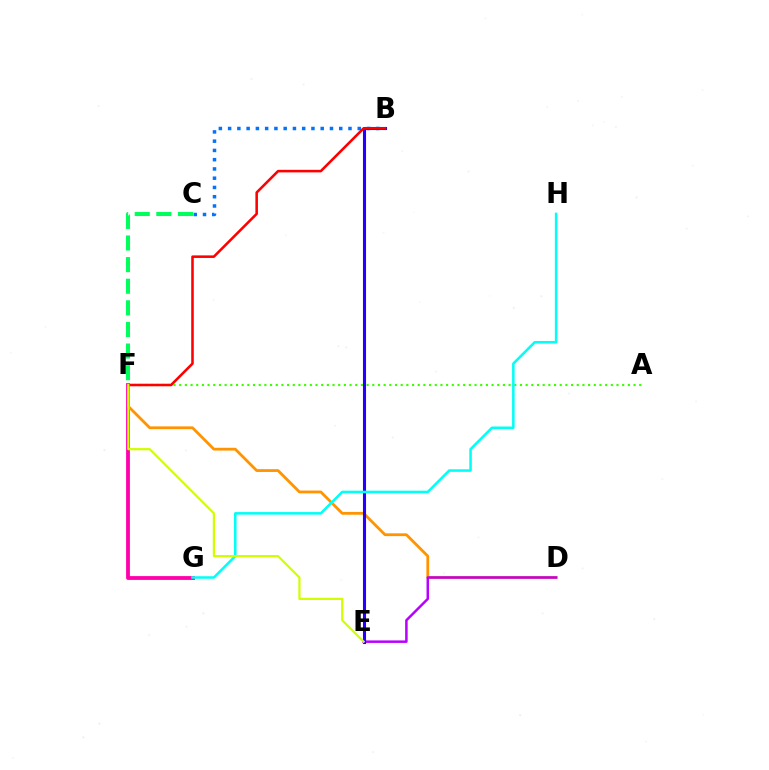{('B', 'C'): [{'color': '#0074ff', 'line_style': 'dotted', 'thickness': 2.52}], ('F', 'G'): [{'color': '#ff00ac', 'line_style': 'solid', 'thickness': 2.74}], ('D', 'F'): [{'color': '#ff9400', 'line_style': 'solid', 'thickness': 2.01}], ('D', 'E'): [{'color': '#b900ff', 'line_style': 'solid', 'thickness': 1.8}], ('B', 'E'): [{'color': '#2500ff', 'line_style': 'solid', 'thickness': 2.22}], ('A', 'F'): [{'color': '#3dff00', 'line_style': 'dotted', 'thickness': 1.54}], ('G', 'H'): [{'color': '#00fff6', 'line_style': 'solid', 'thickness': 1.82}], ('B', 'F'): [{'color': '#ff0000', 'line_style': 'solid', 'thickness': 1.84}], ('E', 'F'): [{'color': '#d1ff00', 'line_style': 'solid', 'thickness': 1.61}], ('C', 'F'): [{'color': '#00ff5c', 'line_style': 'dashed', 'thickness': 2.94}]}